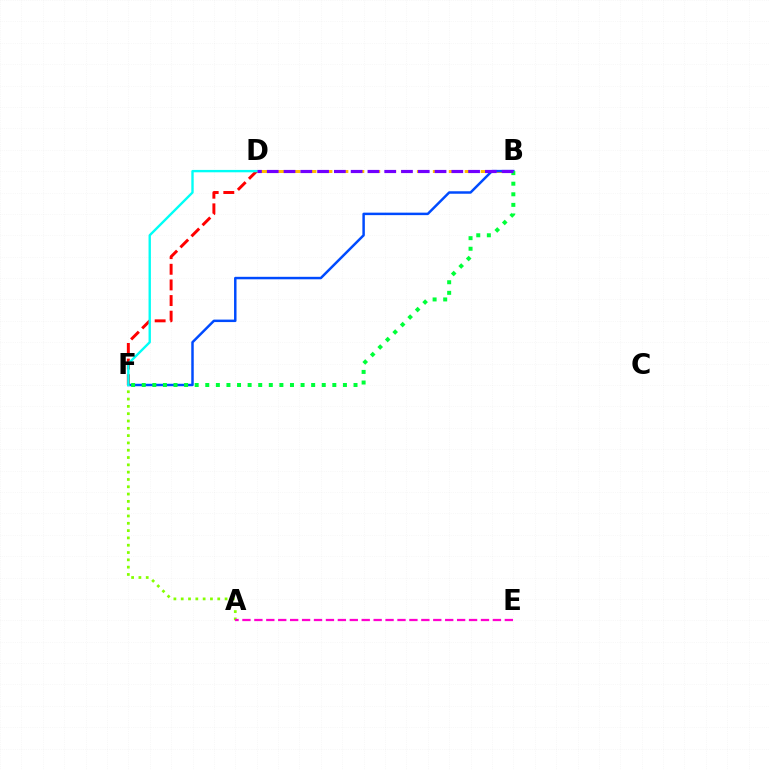{('B', 'D'): [{'color': '#ffbd00', 'line_style': 'dashed', 'thickness': 2.17}, {'color': '#7200ff', 'line_style': 'dashed', 'thickness': 2.28}], ('D', 'F'): [{'color': '#ff0000', 'line_style': 'dashed', 'thickness': 2.12}, {'color': '#00fff6', 'line_style': 'solid', 'thickness': 1.71}], ('B', 'F'): [{'color': '#004bff', 'line_style': 'solid', 'thickness': 1.79}, {'color': '#00ff39', 'line_style': 'dotted', 'thickness': 2.88}], ('A', 'F'): [{'color': '#84ff00', 'line_style': 'dotted', 'thickness': 1.99}], ('A', 'E'): [{'color': '#ff00cf', 'line_style': 'dashed', 'thickness': 1.62}]}